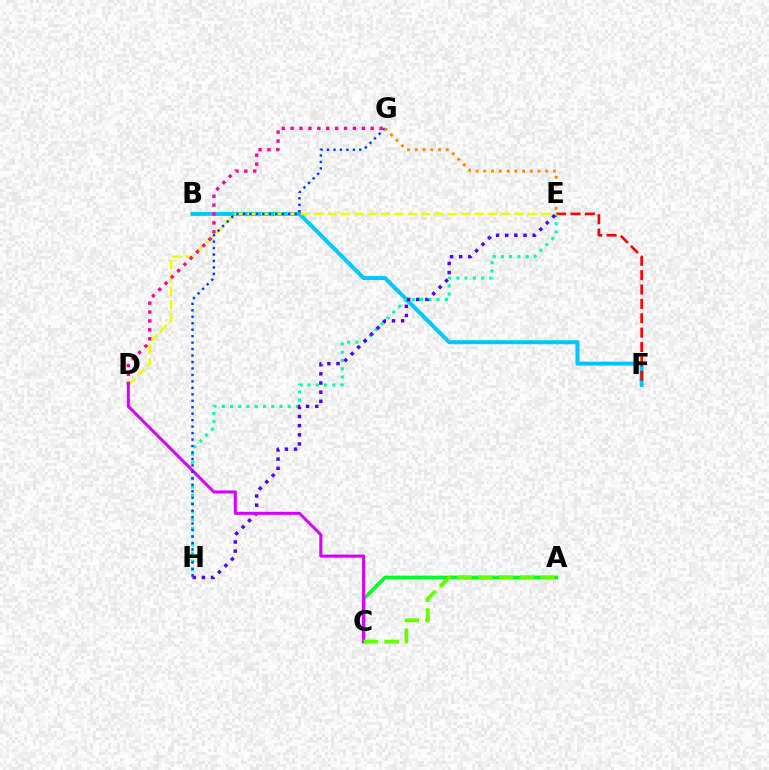{('B', 'F'): [{'color': '#00c7ff', 'line_style': 'solid', 'thickness': 2.88}], ('E', 'F'): [{'color': '#ff0000', 'line_style': 'dashed', 'thickness': 1.95}], ('E', 'H'): [{'color': '#00ffaf', 'line_style': 'dotted', 'thickness': 2.24}, {'color': '#4f00ff', 'line_style': 'dotted', 'thickness': 2.48}], ('D', 'E'): [{'color': '#eeff00', 'line_style': 'dashed', 'thickness': 1.81}], ('A', 'C'): [{'color': '#00ff27', 'line_style': 'solid', 'thickness': 2.69}, {'color': '#66ff00', 'line_style': 'dashed', 'thickness': 2.82}], ('D', 'G'): [{'color': '#ff00a0', 'line_style': 'dotted', 'thickness': 2.42}], ('C', 'D'): [{'color': '#d600ff', 'line_style': 'solid', 'thickness': 2.19}], ('G', 'H'): [{'color': '#003fff', 'line_style': 'dotted', 'thickness': 1.76}], ('E', 'G'): [{'color': '#ff8800', 'line_style': 'dotted', 'thickness': 2.1}]}